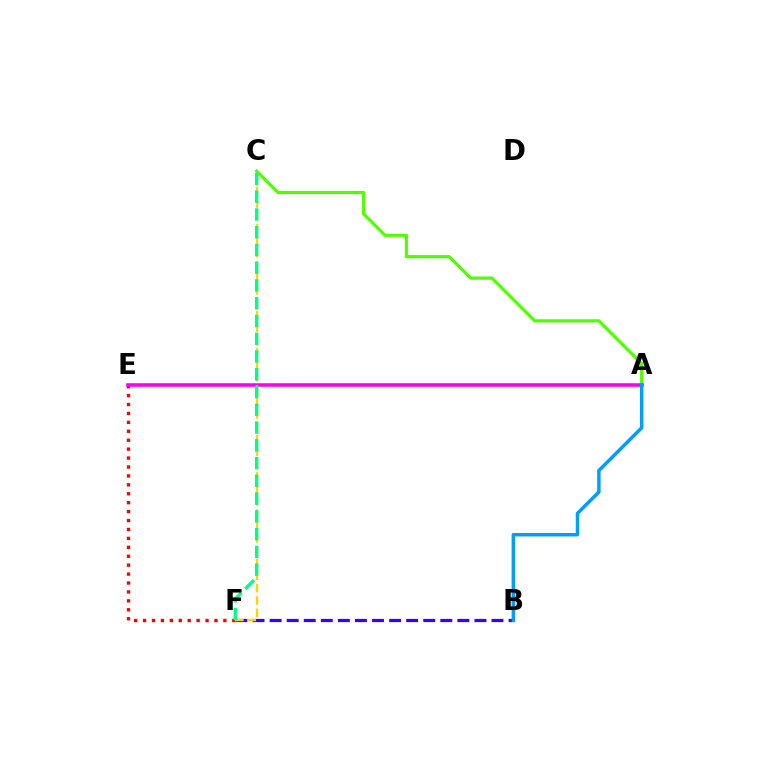{('B', 'F'): [{'color': '#3700ff', 'line_style': 'dashed', 'thickness': 2.32}], ('A', 'C'): [{'color': '#4fff00', 'line_style': 'solid', 'thickness': 2.25}], ('E', 'F'): [{'color': '#ff0000', 'line_style': 'dotted', 'thickness': 2.43}], ('A', 'E'): [{'color': '#ff00ed', 'line_style': 'solid', 'thickness': 2.58}], ('C', 'F'): [{'color': '#ffd500', 'line_style': 'dashed', 'thickness': 1.68}, {'color': '#00ff86', 'line_style': 'dashed', 'thickness': 2.41}], ('A', 'B'): [{'color': '#009eff', 'line_style': 'solid', 'thickness': 2.49}]}